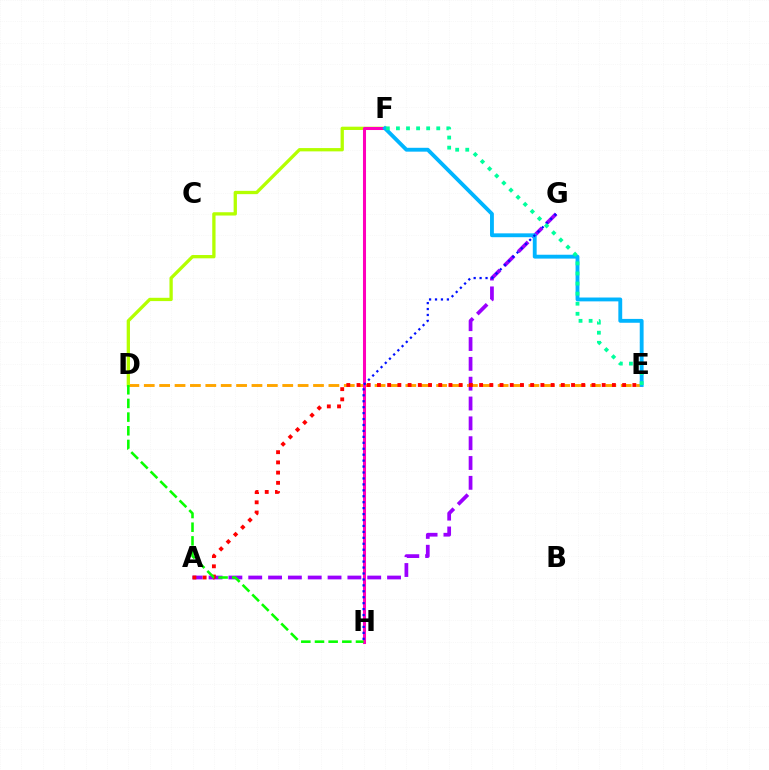{('D', 'E'): [{'color': '#ffa500', 'line_style': 'dashed', 'thickness': 2.09}], ('D', 'F'): [{'color': '#b3ff00', 'line_style': 'solid', 'thickness': 2.37}], ('A', 'G'): [{'color': '#9b00ff', 'line_style': 'dashed', 'thickness': 2.69}], ('F', 'H'): [{'color': '#ff00bd', 'line_style': 'solid', 'thickness': 2.2}], ('A', 'E'): [{'color': '#ff0000', 'line_style': 'dotted', 'thickness': 2.78}], ('D', 'H'): [{'color': '#08ff00', 'line_style': 'dashed', 'thickness': 1.86}], ('E', 'F'): [{'color': '#00b5ff', 'line_style': 'solid', 'thickness': 2.77}, {'color': '#00ff9d', 'line_style': 'dotted', 'thickness': 2.74}], ('G', 'H'): [{'color': '#0010ff', 'line_style': 'dotted', 'thickness': 1.61}]}